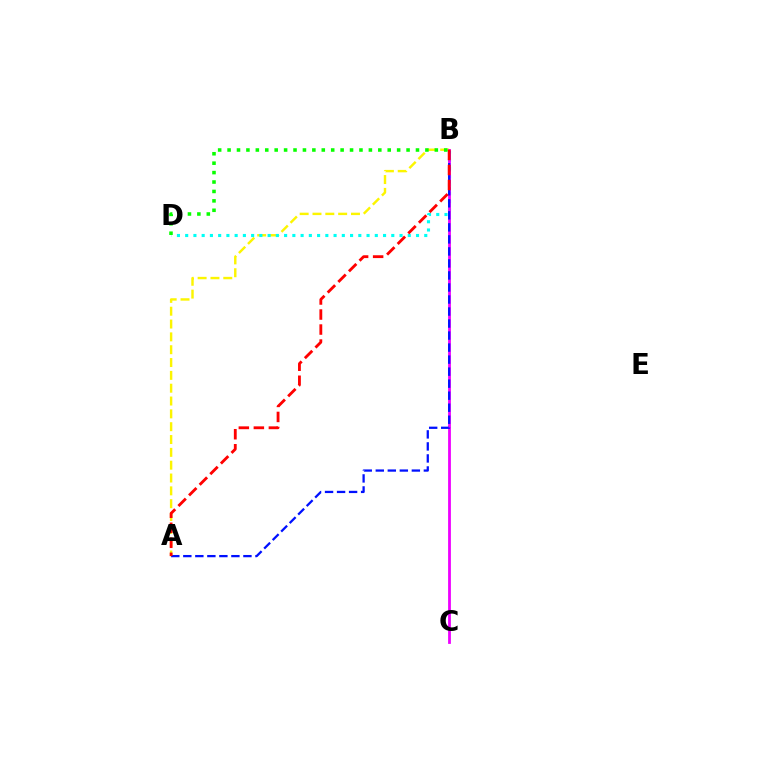{('A', 'B'): [{'color': '#fcf500', 'line_style': 'dashed', 'thickness': 1.74}, {'color': '#0010ff', 'line_style': 'dashed', 'thickness': 1.63}, {'color': '#ff0000', 'line_style': 'dashed', 'thickness': 2.04}], ('B', 'D'): [{'color': '#00fff6', 'line_style': 'dotted', 'thickness': 2.24}, {'color': '#08ff00', 'line_style': 'dotted', 'thickness': 2.56}], ('B', 'C'): [{'color': '#ee00ff', 'line_style': 'solid', 'thickness': 2.01}]}